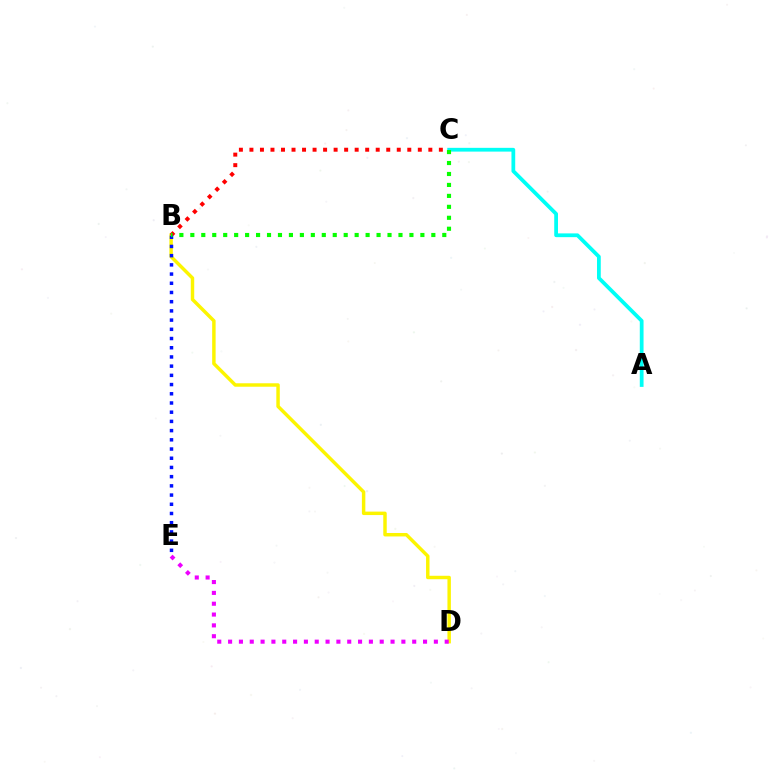{('A', 'C'): [{'color': '#00fff6', 'line_style': 'solid', 'thickness': 2.71}], ('B', 'D'): [{'color': '#fcf500', 'line_style': 'solid', 'thickness': 2.48}], ('B', 'C'): [{'color': '#ff0000', 'line_style': 'dotted', 'thickness': 2.86}, {'color': '#08ff00', 'line_style': 'dotted', 'thickness': 2.98}], ('B', 'E'): [{'color': '#0010ff', 'line_style': 'dotted', 'thickness': 2.5}], ('D', 'E'): [{'color': '#ee00ff', 'line_style': 'dotted', 'thickness': 2.94}]}